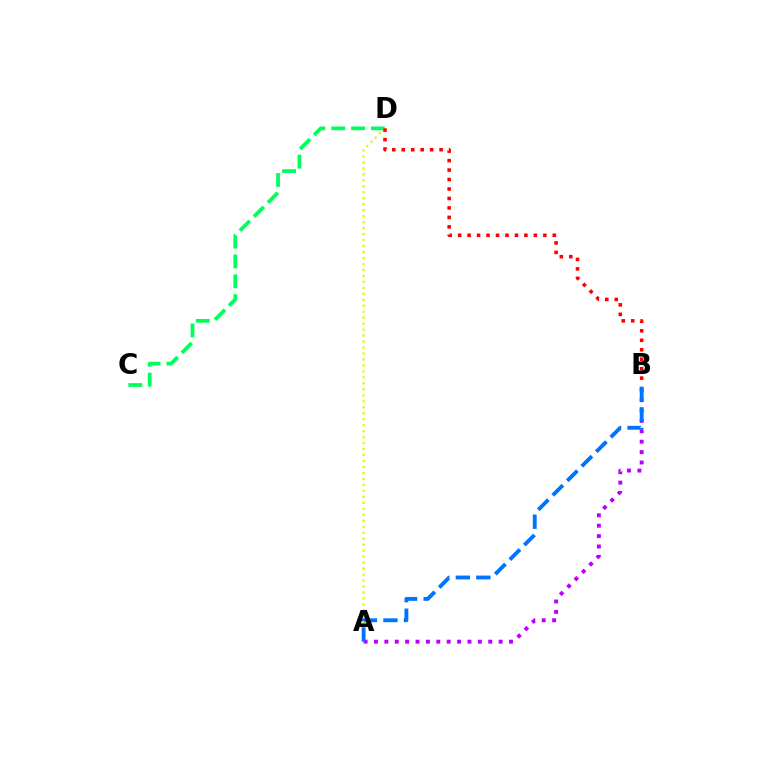{('C', 'D'): [{'color': '#00ff5c', 'line_style': 'dashed', 'thickness': 2.7}], ('A', 'D'): [{'color': '#d1ff00', 'line_style': 'dotted', 'thickness': 1.62}], ('B', 'D'): [{'color': '#ff0000', 'line_style': 'dotted', 'thickness': 2.57}], ('A', 'B'): [{'color': '#b900ff', 'line_style': 'dotted', 'thickness': 2.82}, {'color': '#0074ff', 'line_style': 'dashed', 'thickness': 2.79}]}